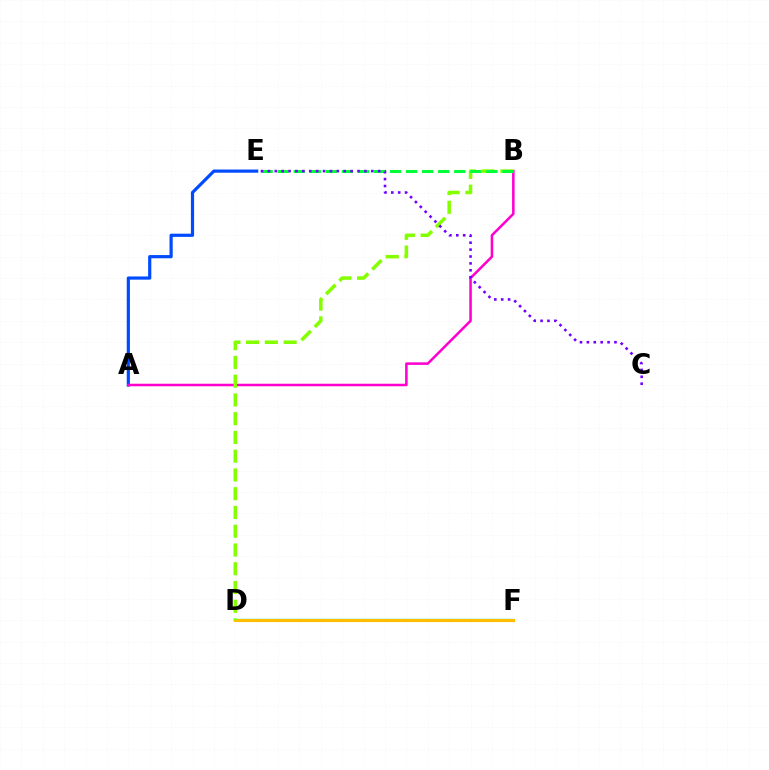{('A', 'E'): [{'color': '#004bff', 'line_style': 'solid', 'thickness': 2.3}], ('A', 'B'): [{'color': '#ff00cf', 'line_style': 'solid', 'thickness': 1.83}], ('D', 'F'): [{'color': '#ff0000', 'line_style': 'solid', 'thickness': 1.97}, {'color': '#00fff6', 'line_style': 'solid', 'thickness': 1.69}, {'color': '#ffbd00', 'line_style': 'solid', 'thickness': 2.27}], ('B', 'D'): [{'color': '#84ff00', 'line_style': 'dashed', 'thickness': 2.55}], ('B', 'E'): [{'color': '#00ff39', 'line_style': 'dashed', 'thickness': 2.18}], ('C', 'E'): [{'color': '#7200ff', 'line_style': 'dotted', 'thickness': 1.87}]}